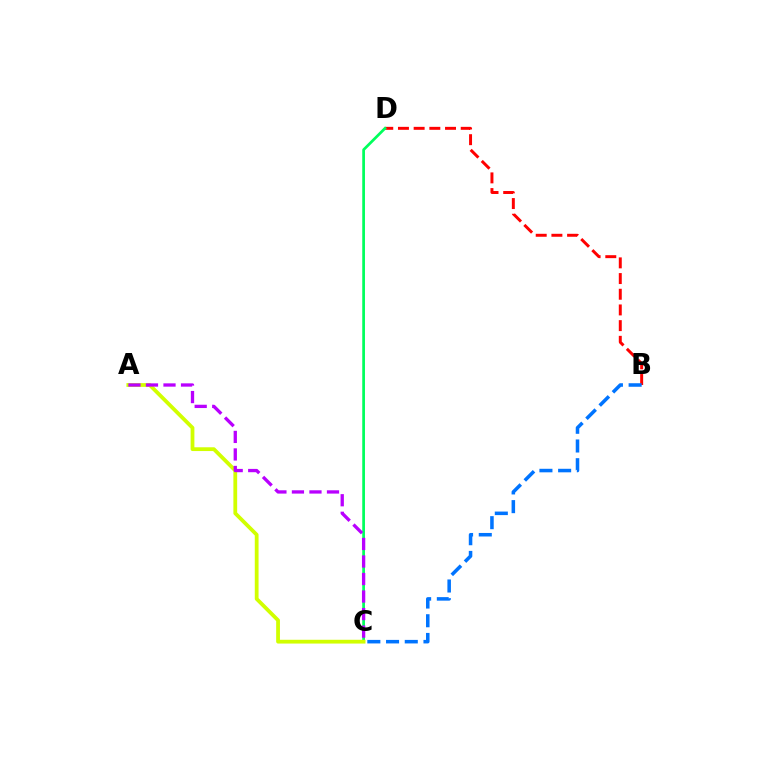{('B', 'D'): [{'color': '#ff0000', 'line_style': 'dashed', 'thickness': 2.13}], ('C', 'D'): [{'color': '#00ff5c', 'line_style': 'solid', 'thickness': 1.96}], ('B', 'C'): [{'color': '#0074ff', 'line_style': 'dashed', 'thickness': 2.54}], ('A', 'C'): [{'color': '#d1ff00', 'line_style': 'solid', 'thickness': 2.72}, {'color': '#b900ff', 'line_style': 'dashed', 'thickness': 2.38}]}